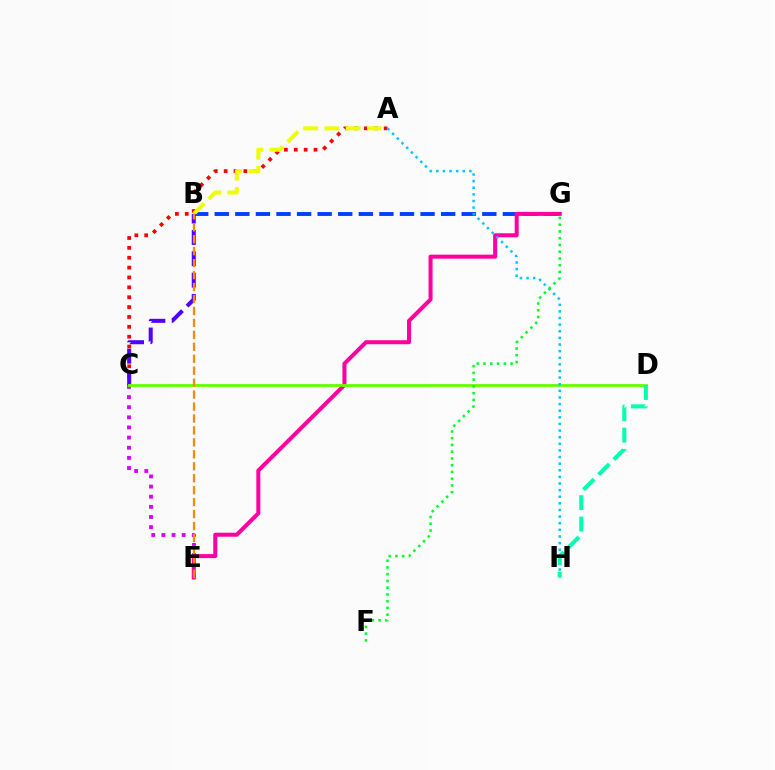{('B', 'G'): [{'color': '#003fff', 'line_style': 'dashed', 'thickness': 2.8}], ('C', 'E'): [{'color': '#d600ff', 'line_style': 'dotted', 'thickness': 2.75}], ('A', 'C'): [{'color': '#ff0000', 'line_style': 'dotted', 'thickness': 2.68}], ('A', 'B'): [{'color': '#eeff00', 'line_style': 'dashed', 'thickness': 2.88}], ('E', 'G'): [{'color': '#ff00a0', 'line_style': 'solid', 'thickness': 2.89}], ('B', 'C'): [{'color': '#4f00ff', 'line_style': 'dashed', 'thickness': 2.9}], ('C', 'D'): [{'color': '#66ff00', 'line_style': 'solid', 'thickness': 2.02}], ('B', 'E'): [{'color': '#ff8800', 'line_style': 'dashed', 'thickness': 1.62}], ('A', 'H'): [{'color': '#00c7ff', 'line_style': 'dotted', 'thickness': 1.8}], ('D', 'H'): [{'color': '#00ffaf', 'line_style': 'dashed', 'thickness': 2.9}], ('F', 'G'): [{'color': '#00ff27', 'line_style': 'dotted', 'thickness': 1.83}]}